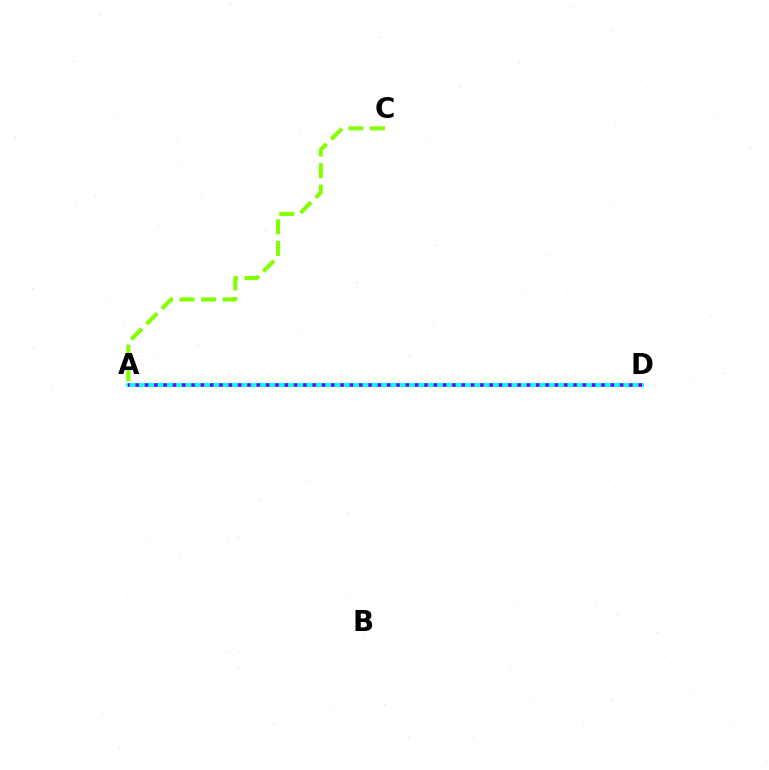{('A', 'D'): [{'color': '#ff0000', 'line_style': 'dashed', 'thickness': 1.57}, {'color': '#00fff6', 'line_style': 'solid', 'thickness': 2.76}, {'color': '#7200ff', 'line_style': 'dotted', 'thickness': 2.53}], ('A', 'C'): [{'color': '#84ff00', 'line_style': 'dashed', 'thickness': 2.93}]}